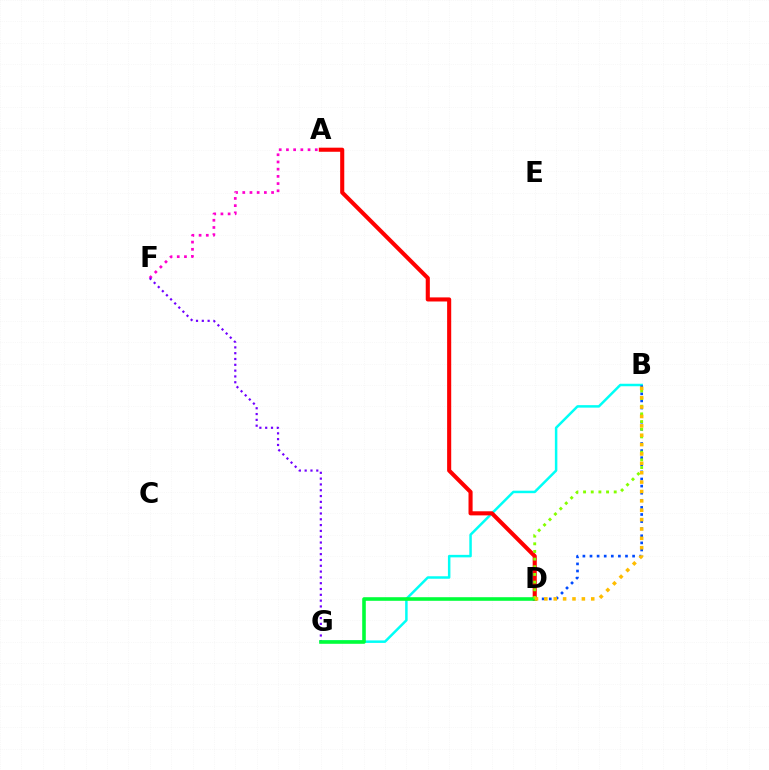{('B', 'G'): [{'color': '#00fff6', 'line_style': 'solid', 'thickness': 1.8}], ('A', 'F'): [{'color': '#ff00cf', 'line_style': 'dotted', 'thickness': 1.96}], ('B', 'D'): [{'color': '#004bff', 'line_style': 'dotted', 'thickness': 1.93}, {'color': '#84ff00', 'line_style': 'dotted', 'thickness': 2.08}, {'color': '#ffbd00', 'line_style': 'dotted', 'thickness': 2.55}], ('F', 'G'): [{'color': '#7200ff', 'line_style': 'dotted', 'thickness': 1.58}], ('A', 'D'): [{'color': '#ff0000', 'line_style': 'solid', 'thickness': 2.94}], ('D', 'G'): [{'color': '#00ff39', 'line_style': 'solid', 'thickness': 2.59}]}